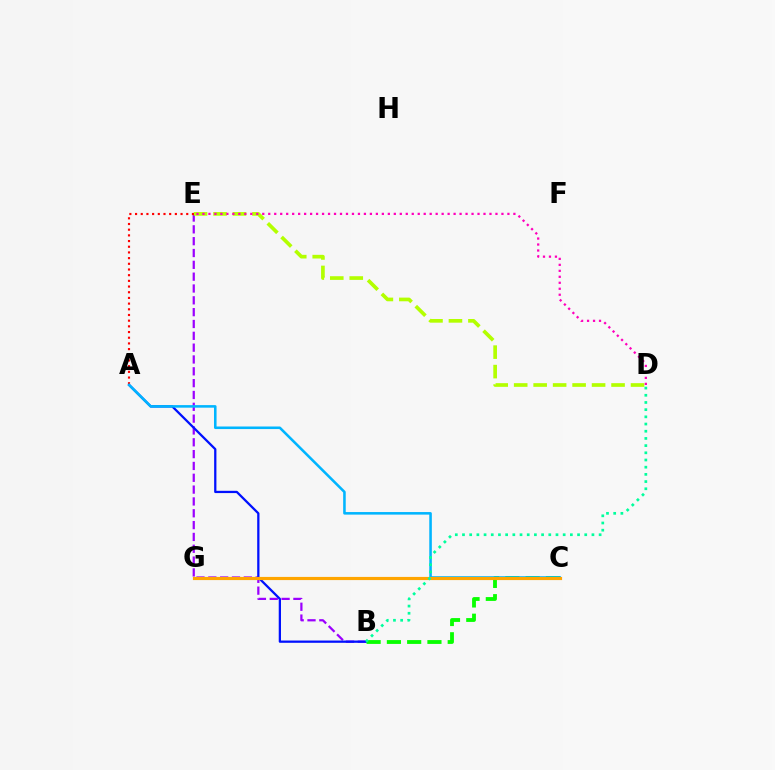{('B', 'E'): [{'color': '#9b00ff', 'line_style': 'dashed', 'thickness': 1.61}], ('D', 'E'): [{'color': '#b3ff00', 'line_style': 'dashed', 'thickness': 2.65}, {'color': '#ff00bd', 'line_style': 'dotted', 'thickness': 1.62}], ('A', 'B'): [{'color': '#0010ff', 'line_style': 'solid', 'thickness': 1.63}], ('B', 'C'): [{'color': '#08ff00', 'line_style': 'dashed', 'thickness': 2.75}], ('A', 'E'): [{'color': '#ff0000', 'line_style': 'dotted', 'thickness': 1.55}], ('A', 'C'): [{'color': '#00b5ff', 'line_style': 'solid', 'thickness': 1.84}], ('C', 'G'): [{'color': '#ffa500', 'line_style': 'solid', 'thickness': 2.28}], ('B', 'D'): [{'color': '#00ff9d', 'line_style': 'dotted', 'thickness': 1.95}]}